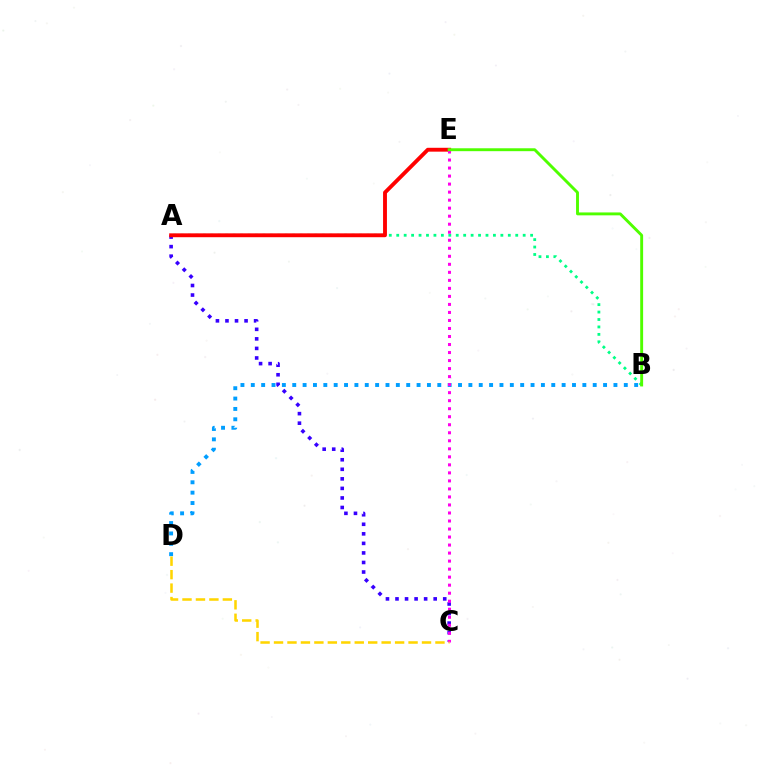{('A', 'B'): [{'color': '#00ff86', 'line_style': 'dotted', 'thickness': 2.02}], ('A', 'C'): [{'color': '#3700ff', 'line_style': 'dotted', 'thickness': 2.59}], ('A', 'E'): [{'color': '#ff0000', 'line_style': 'solid', 'thickness': 2.78}], ('B', 'D'): [{'color': '#009eff', 'line_style': 'dotted', 'thickness': 2.82}], ('C', 'E'): [{'color': '#ff00ed', 'line_style': 'dotted', 'thickness': 2.18}], ('C', 'D'): [{'color': '#ffd500', 'line_style': 'dashed', 'thickness': 1.83}], ('B', 'E'): [{'color': '#4fff00', 'line_style': 'solid', 'thickness': 2.09}]}